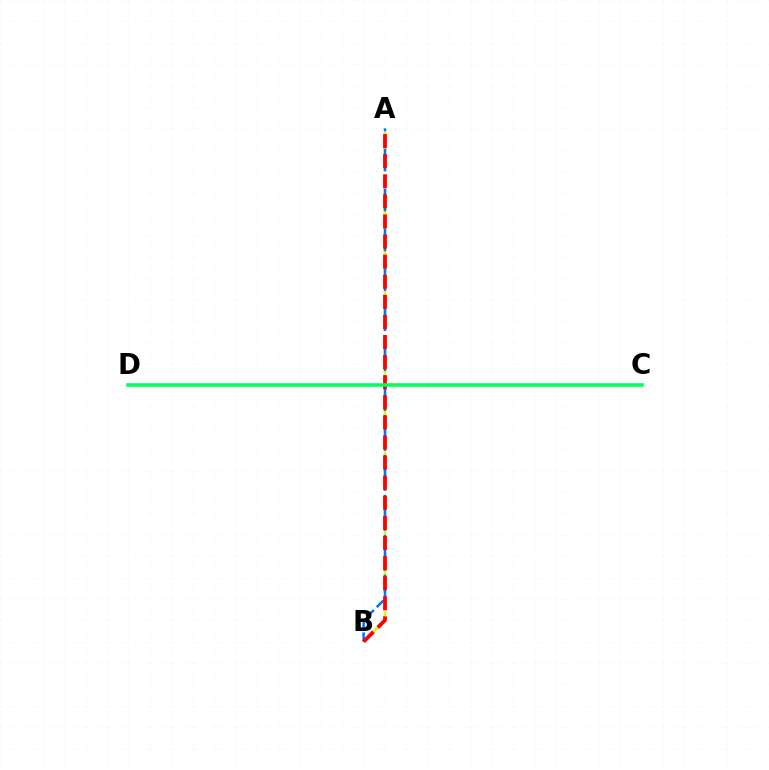{('A', 'B'): [{'color': '#d1ff00', 'line_style': 'dashed', 'thickness': 1.97}, {'color': '#0074ff', 'line_style': 'dashed', 'thickness': 1.81}, {'color': '#ff0000', 'line_style': 'dashed', 'thickness': 2.73}], ('C', 'D'): [{'color': '#b900ff', 'line_style': 'dotted', 'thickness': 1.52}, {'color': '#00ff5c', 'line_style': 'solid', 'thickness': 2.56}]}